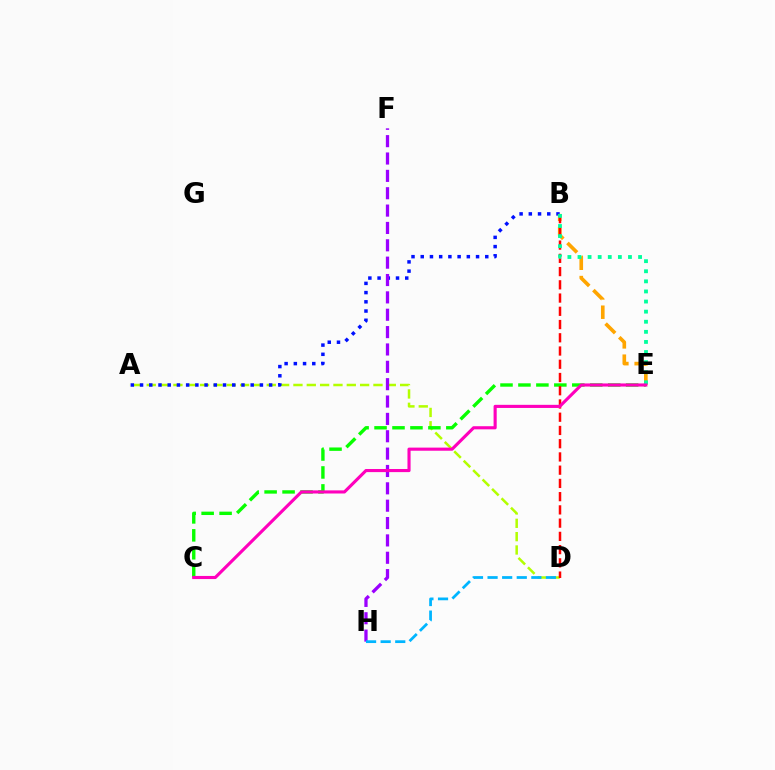{('A', 'D'): [{'color': '#b3ff00', 'line_style': 'dashed', 'thickness': 1.81}], ('A', 'B'): [{'color': '#0010ff', 'line_style': 'dotted', 'thickness': 2.5}], ('B', 'E'): [{'color': '#ffa500', 'line_style': 'dashed', 'thickness': 2.62}, {'color': '#00ff9d', 'line_style': 'dotted', 'thickness': 2.74}], ('C', 'E'): [{'color': '#08ff00', 'line_style': 'dashed', 'thickness': 2.44}, {'color': '#ff00bd', 'line_style': 'solid', 'thickness': 2.25}], ('F', 'H'): [{'color': '#9b00ff', 'line_style': 'dashed', 'thickness': 2.36}], ('D', 'H'): [{'color': '#00b5ff', 'line_style': 'dashed', 'thickness': 1.98}], ('B', 'D'): [{'color': '#ff0000', 'line_style': 'dashed', 'thickness': 1.8}]}